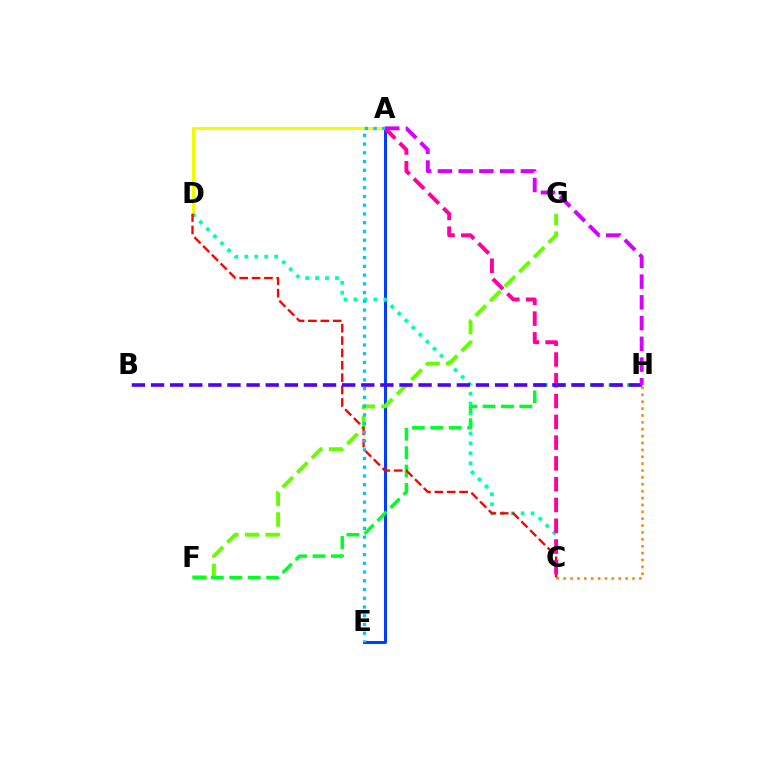{('C', 'H'): [{'color': '#ff8800', 'line_style': 'dotted', 'thickness': 1.87}], ('A', 'D'): [{'color': '#eeff00', 'line_style': 'solid', 'thickness': 2.23}], ('A', 'E'): [{'color': '#003fff', 'line_style': 'solid', 'thickness': 2.18}, {'color': '#00c7ff', 'line_style': 'dotted', 'thickness': 2.37}], ('C', 'D'): [{'color': '#00ffaf', 'line_style': 'dotted', 'thickness': 2.7}, {'color': '#ff0000', 'line_style': 'dashed', 'thickness': 1.68}], ('F', 'G'): [{'color': '#66ff00', 'line_style': 'dashed', 'thickness': 2.8}], ('F', 'H'): [{'color': '#00ff27', 'line_style': 'dashed', 'thickness': 2.5}], ('A', 'C'): [{'color': '#ff00a0', 'line_style': 'dashed', 'thickness': 2.82}], ('B', 'H'): [{'color': '#4f00ff', 'line_style': 'dashed', 'thickness': 2.6}], ('A', 'H'): [{'color': '#d600ff', 'line_style': 'dashed', 'thickness': 2.82}]}